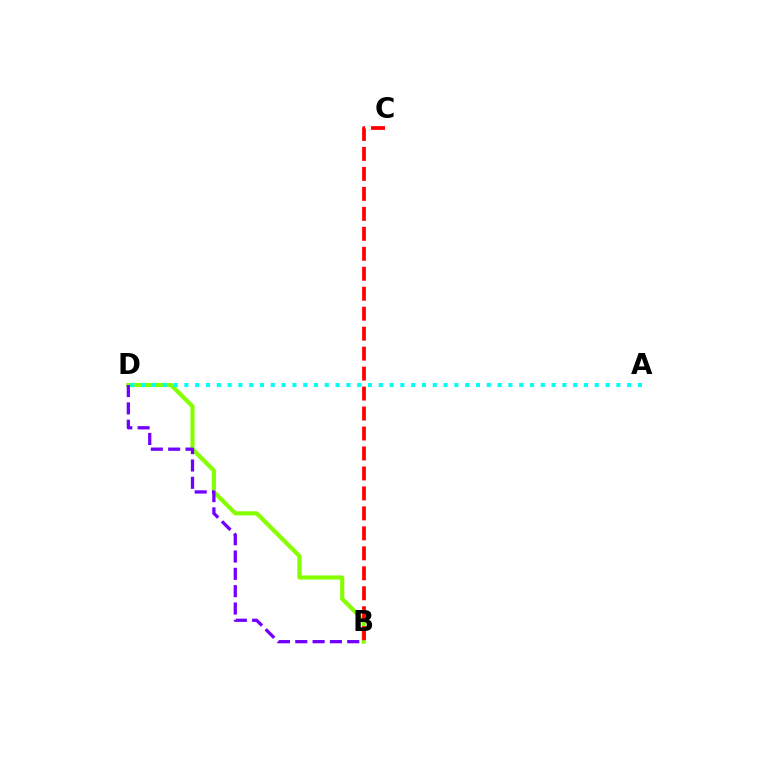{('B', 'D'): [{'color': '#84ff00', 'line_style': 'solid', 'thickness': 2.98}, {'color': '#7200ff', 'line_style': 'dashed', 'thickness': 2.35}], ('A', 'D'): [{'color': '#00fff6', 'line_style': 'dotted', 'thickness': 2.93}], ('B', 'C'): [{'color': '#ff0000', 'line_style': 'dashed', 'thickness': 2.71}]}